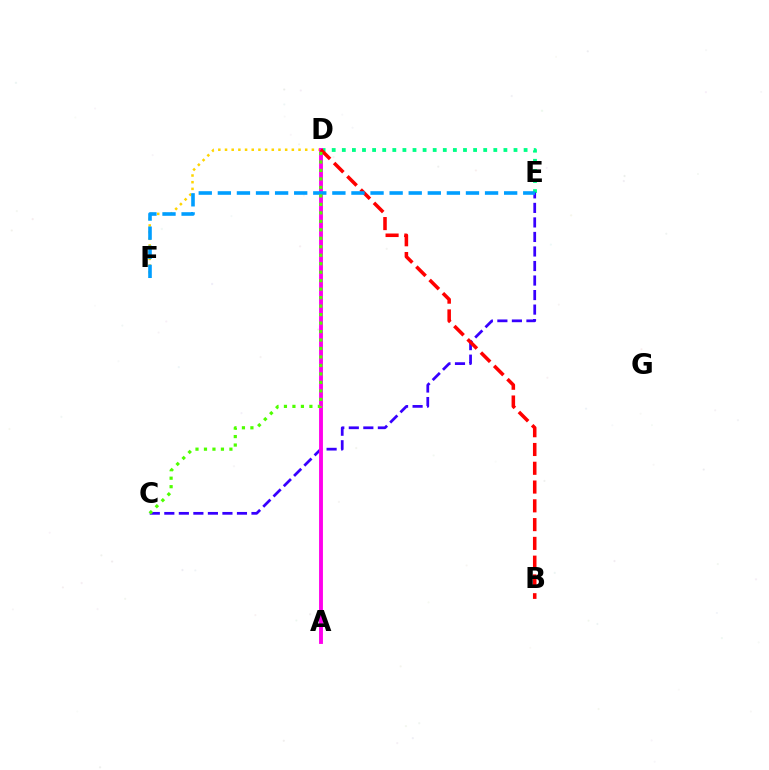{('D', 'E'): [{'color': '#00ff86', 'line_style': 'dotted', 'thickness': 2.74}], ('C', 'E'): [{'color': '#3700ff', 'line_style': 'dashed', 'thickness': 1.97}], ('D', 'F'): [{'color': '#ffd500', 'line_style': 'dotted', 'thickness': 1.82}], ('A', 'D'): [{'color': '#ff00ed', 'line_style': 'solid', 'thickness': 2.79}], ('B', 'D'): [{'color': '#ff0000', 'line_style': 'dashed', 'thickness': 2.55}], ('E', 'F'): [{'color': '#009eff', 'line_style': 'dashed', 'thickness': 2.59}], ('C', 'D'): [{'color': '#4fff00', 'line_style': 'dotted', 'thickness': 2.3}]}